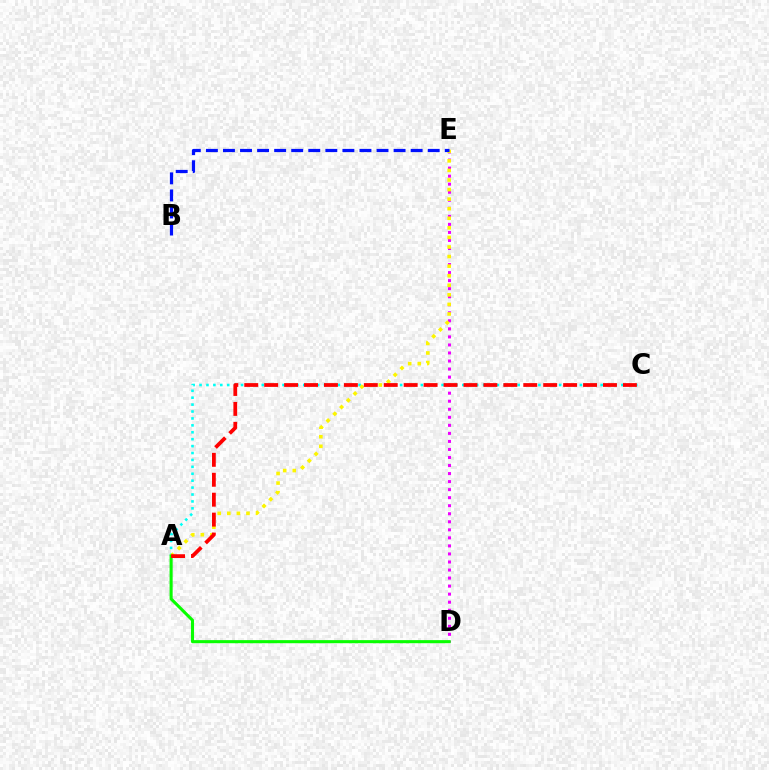{('D', 'E'): [{'color': '#ee00ff', 'line_style': 'dotted', 'thickness': 2.18}], ('A', 'C'): [{'color': '#00fff6', 'line_style': 'dotted', 'thickness': 1.88}, {'color': '#ff0000', 'line_style': 'dashed', 'thickness': 2.71}], ('A', 'E'): [{'color': '#fcf500', 'line_style': 'dotted', 'thickness': 2.6}], ('A', 'D'): [{'color': '#08ff00', 'line_style': 'solid', 'thickness': 2.21}], ('B', 'E'): [{'color': '#0010ff', 'line_style': 'dashed', 'thickness': 2.32}]}